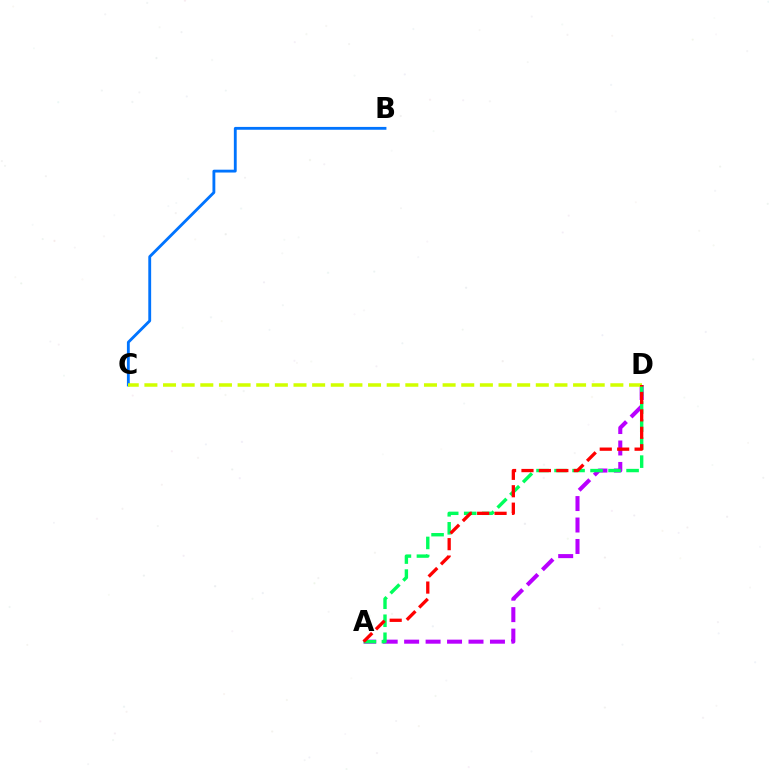{('A', 'D'): [{'color': '#b900ff', 'line_style': 'dashed', 'thickness': 2.91}, {'color': '#00ff5c', 'line_style': 'dashed', 'thickness': 2.45}, {'color': '#ff0000', 'line_style': 'dashed', 'thickness': 2.37}], ('B', 'C'): [{'color': '#0074ff', 'line_style': 'solid', 'thickness': 2.05}], ('C', 'D'): [{'color': '#d1ff00', 'line_style': 'dashed', 'thickness': 2.53}]}